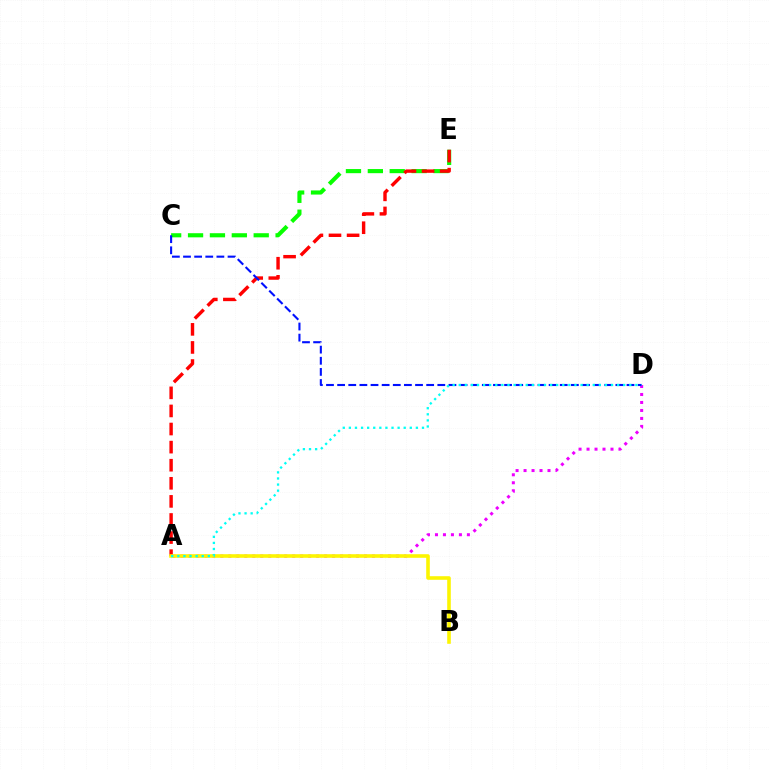{('C', 'E'): [{'color': '#08ff00', 'line_style': 'dashed', 'thickness': 2.97}], ('A', 'D'): [{'color': '#ee00ff', 'line_style': 'dotted', 'thickness': 2.17}, {'color': '#00fff6', 'line_style': 'dotted', 'thickness': 1.66}], ('A', 'E'): [{'color': '#ff0000', 'line_style': 'dashed', 'thickness': 2.46}], ('C', 'D'): [{'color': '#0010ff', 'line_style': 'dashed', 'thickness': 1.51}], ('A', 'B'): [{'color': '#fcf500', 'line_style': 'solid', 'thickness': 2.59}]}